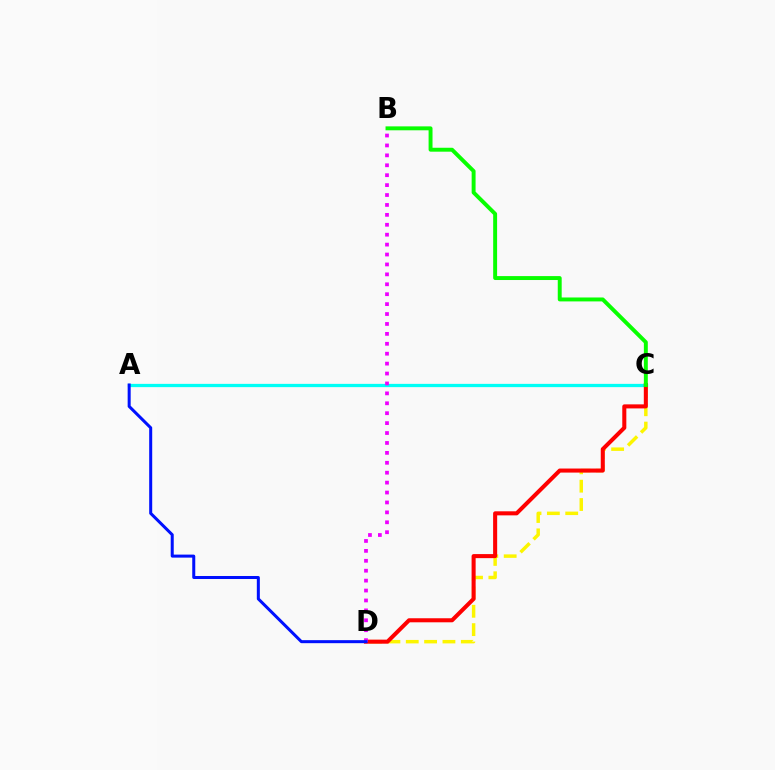{('A', 'C'): [{'color': '#00fff6', 'line_style': 'solid', 'thickness': 2.35}], ('C', 'D'): [{'color': '#fcf500', 'line_style': 'dashed', 'thickness': 2.49}, {'color': '#ff0000', 'line_style': 'solid', 'thickness': 2.92}], ('B', 'D'): [{'color': '#ee00ff', 'line_style': 'dotted', 'thickness': 2.69}], ('B', 'C'): [{'color': '#08ff00', 'line_style': 'solid', 'thickness': 2.83}], ('A', 'D'): [{'color': '#0010ff', 'line_style': 'solid', 'thickness': 2.17}]}